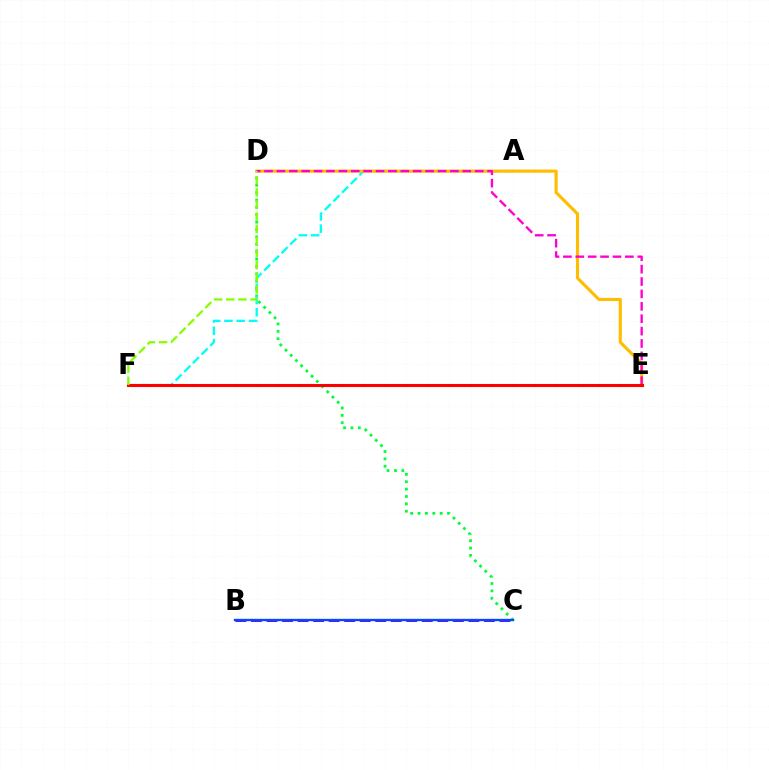{('B', 'C'): [{'color': '#7200ff', 'line_style': 'dashed', 'thickness': 2.11}, {'color': '#004bff', 'line_style': 'solid', 'thickness': 1.69}], ('C', 'D'): [{'color': '#00ff39', 'line_style': 'dotted', 'thickness': 2.0}], ('A', 'F'): [{'color': '#00fff6', 'line_style': 'dashed', 'thickness': 1.67}], ('D', 'E'): [{'color': '#ffbd00', 'line_style': 'solid', 'thickness': 2.24}, {'color': '#ff00cf', 'line_style': 'dashed', 'thickness': 1.68}], ('E', 'F'): [{'color': '#ff0000', 'line_style': 'solid', 'thickness': 2.2}], ('D', 'F'): [{'color': '#84ff00', 'line_style': 'dashed', 'thickness': 1.65}]}